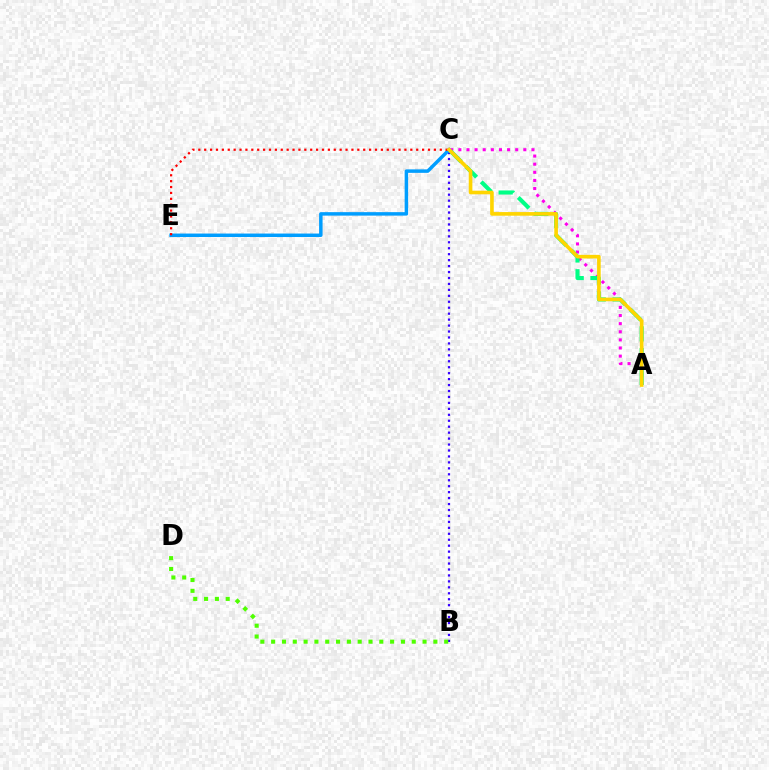{('B', 'C'): [{'color': '#3700ff', 'line_style': 'dotted', 'thickness': 1.62}], ('B', 'D'): [{'color': '#4fff00', 'line_style': 'dotted', 'thickness': 2.94}], ('A', 'C'): [{'color': '#ff00ed', 'line_style': 'dotted', 'thickness': 2.21}, {'color': '#00ff86', 'line_style': 'dashed', 'thickness': 2.96}, {'color': '#ffd500', 'line_style': 'solid', 'thickness': 2.61}], ('C', 'E'): [{'color': '#009eff', 'line_style': 'solid', 'thickness': 2.5}, {'color': '#ff0000', 'line_style': 'dotted', 'thickness': 1.6}]}